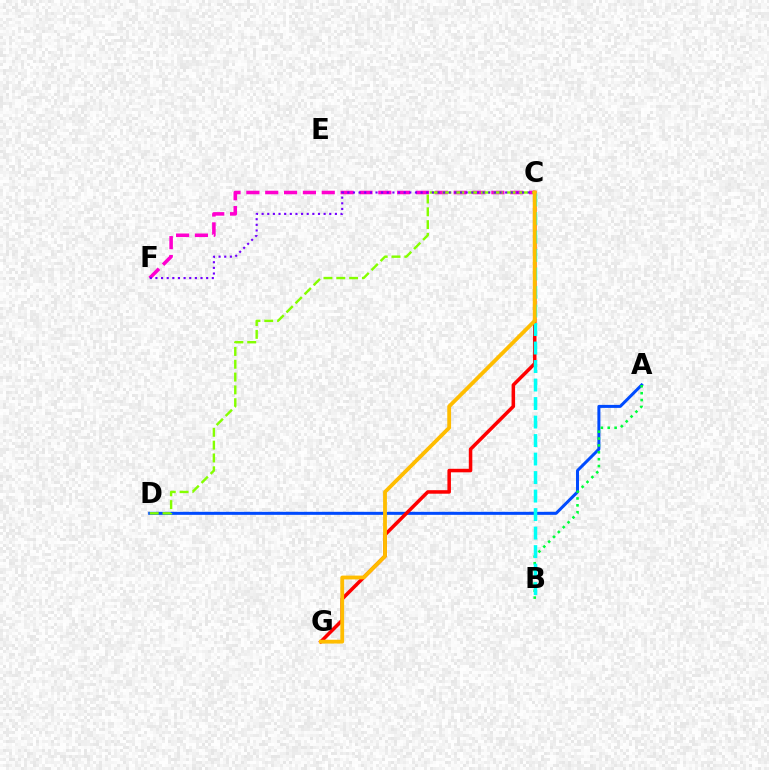{('A', 'D'): [{'color': '#004bff', 'line_style': 'solid', 'thickness': 2.17}], ('C', 'F'): [{'color': '#ff00cf', 'line_style': 'dashed', 'thickness': 2.56}, {'color': '#7200ff', 'line_style': 'dotted', 'thickness': 1.53}], ('C', 'G'): [{'color': '#ff0000', 'line_style': 'solid', 'thickness': 2.53}, {'color': '#ffbd00', 'line_style': 'solid', 'thickness': 2.74}], ('A', 'B'): [{'color': '#00ff39', 'line_style': 'dotted', 'thickness': 1.87}], ('C', 'D'): [{'color': '#84ff00', 'line_style': 'dashed', 'thickness': 1.74}], ('B', 'C'): [{'color': '#00fff6', 'line_style': 'dashed', 'thickness': 2.51}]}